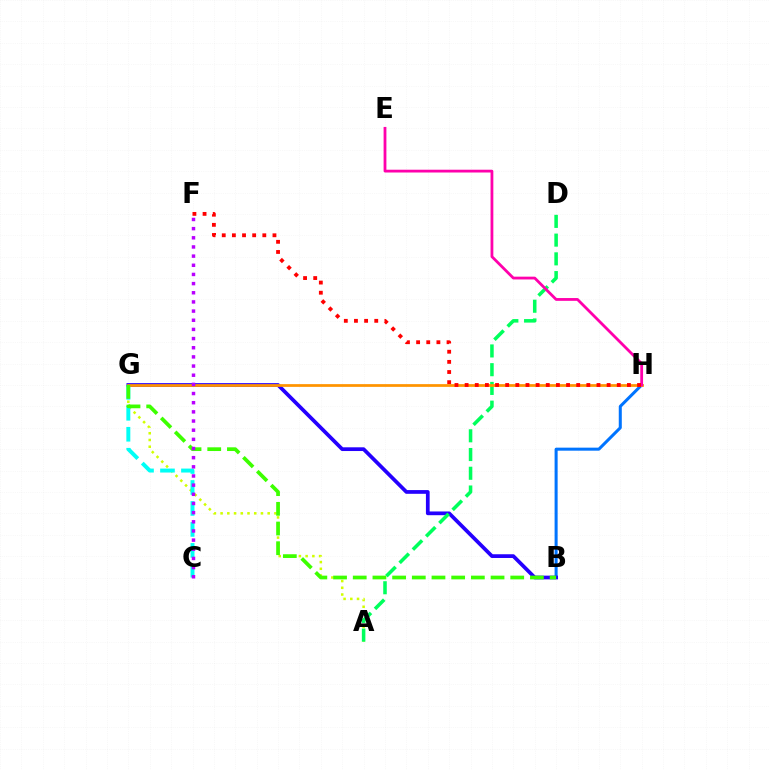{('B', 'H'): [{'color': '#0074ff', 'line_style': 'solid', 'thickness': 2.18}], ('B', 'G'): [{'color': '#2500ff', 'line_style': 'solid', 'thickness': 2.68}, {'color': '#3dff00', 'line_style': 'dashed', 'thickness': 2.67}], ('A', 'G'): [{'color': '#d1ff00', 'line_style': 'dotted', 'thickness': 1.83}], ('C', 'G'): [{'color': '#00fff6', 'line_style': 'dashed', 'thickness': 2.85}], ('A', 'D'): [{'color': '#00ff5c', 'line_style': 'dashed', 'thickness': 2.55}], ('G', 'H'): [{'color': '#ff9400', 'line_style': 'solid', 'thickness': 1.98}], ('E', 'H'): [{'color': '#ff00ac', 'line_style': 'solid', 'thickness': 2.01}], ('F', 'H'): [{'color': '#ff0000', 'line_style': 'dotted', 'thickness': 2.76}], ('C', 'F'): [{'color': '#b900ff', 'line_style': 'dotted', 'thickness': 2.49}]}